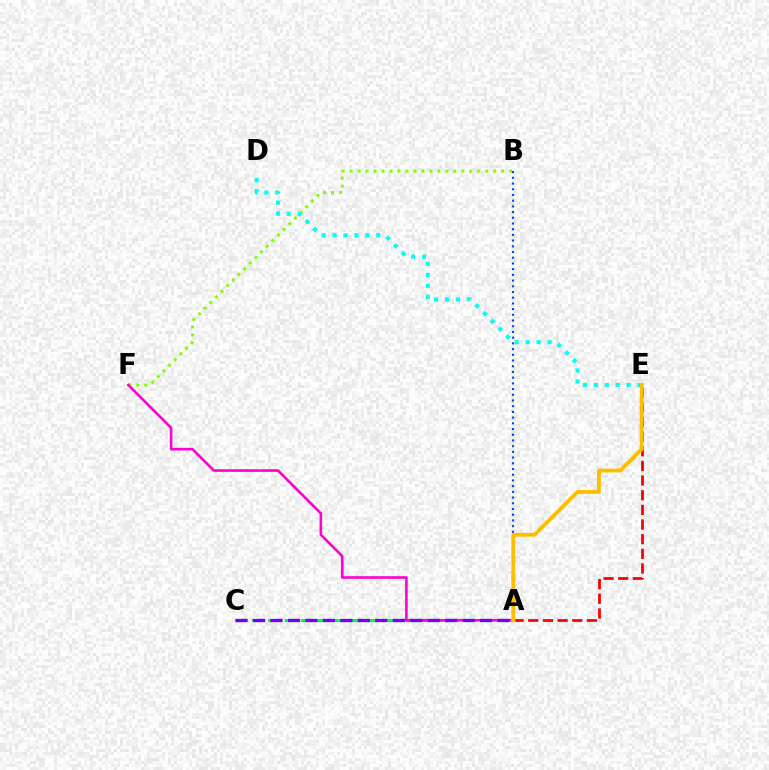{('B', 'F'): [{'color': '#84ff00', 'line_style': 'dotted', 'thickness': 2.17}], ('A', 'E'): [{'color': '#ff0000', 'line_style': 'dashed', 'thickness': 1.99}, {'color': '#ffbd00', 'line_style': 'solid', 'thickness': 2.76}], ('A', 'C'): [{'color': '#00ff39', 'line_style': 'dashed', 'thickness': 2.22}, {'color': '#7200ff', 'line_style': 'dashed', 'thickness': 2.37}], ('A', 'F'): [{'color': '#ff00cf', 'line_style': 'solid', 'thickness': 1.88}], ('A', 'B'): [{'color': '#004bff', 'line_style': 'dotted', 'thickness': 1.55}], ('D', 'E'): [{'color': '#00fff6', 'line_style': 'dotted', 'thickness': 2.97}]}